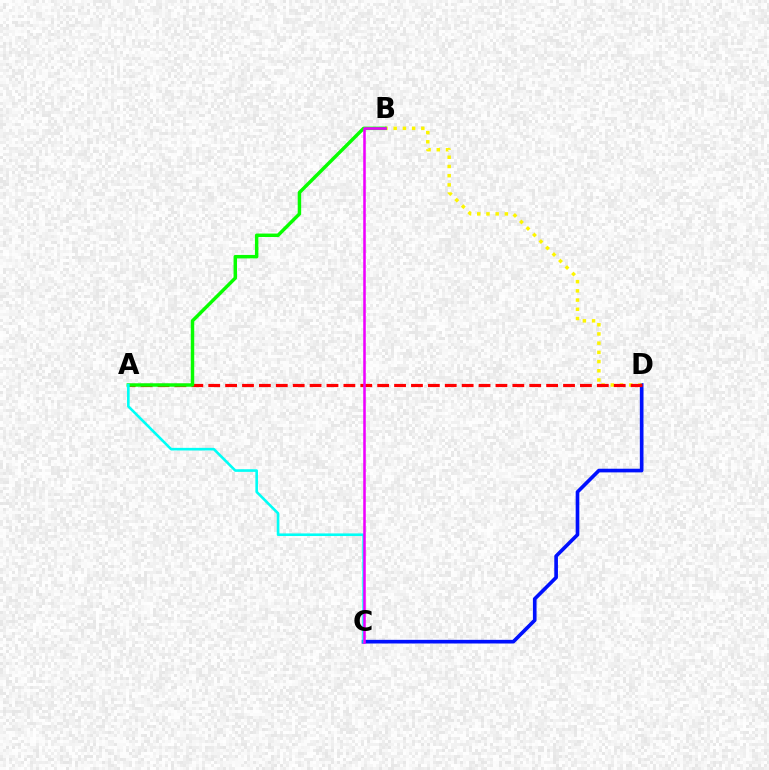{('C', 'D'): [{'color': '#0010ff', 'line_style': 'solid', 'thickness': 2.63}], ('B', 'D'): [{'color': '#fcf500', 'line_style': 'dotted', 'thickness': 2.5}], ('A', 'D'): [{'color': '#ff0000', 'line_style': 'dashed', 'thickness': 2.3}], ('A', 'B'): [{'color': '#08ff00', 'line_style': 'solid', 'thickness': 2.49}], ('A', 'C'): [{'color': '#00fff6', 'line_style': 'solid', 'thickness': 1.88}], ('B', 'C'): [{'color': '#ee00ff', 'line_style': 'solid', 'thickness': 1.84}]}